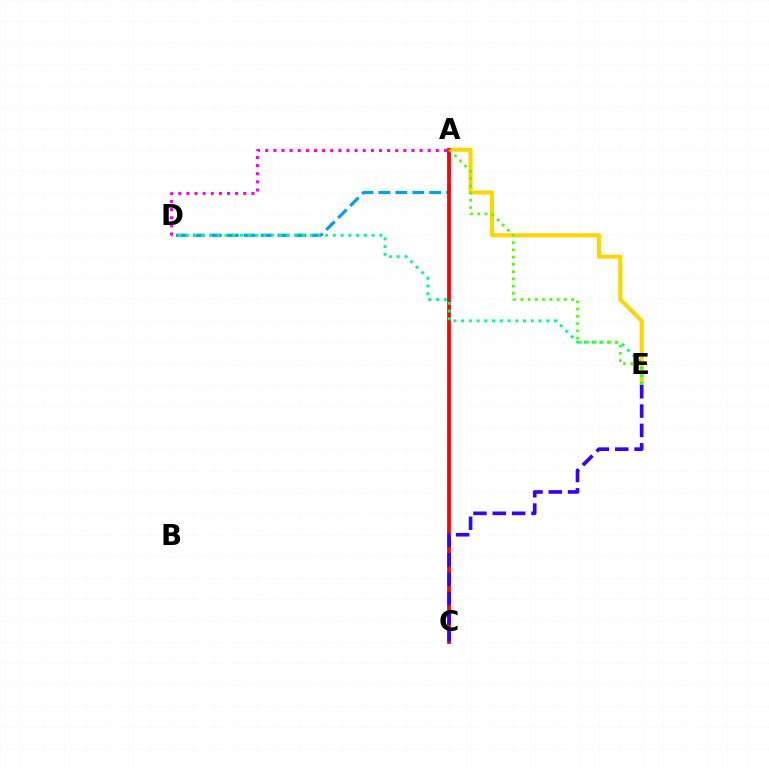{('A', 'E'): [{'color': '#ffd500', 'line_style': 'solid', 'thickness': 2.95}, {'color': '#4fff00', 'line_style': 'dotted', 'thickness': 1.97}], ('A', 'D'): [{'color': '#009eff', 'line_style': 'dashed', 'thickness': 2.3}, {'color': '#ff00ed', 'line_style': 'dotted', 'thickness': 2.21}], ('A', 'C'): [{'color': '#ff0000', 'line_style': 'solid', 'thickness': 2.7}], ('D', 'E'): [{'color': '#00ff86', 'line_style': 'dotted', 'thickness': 2.1}], ('C', 'E'): [{'color': '#3700ff', 'line_style': 'dashed', 'thickness': 2.63}]}